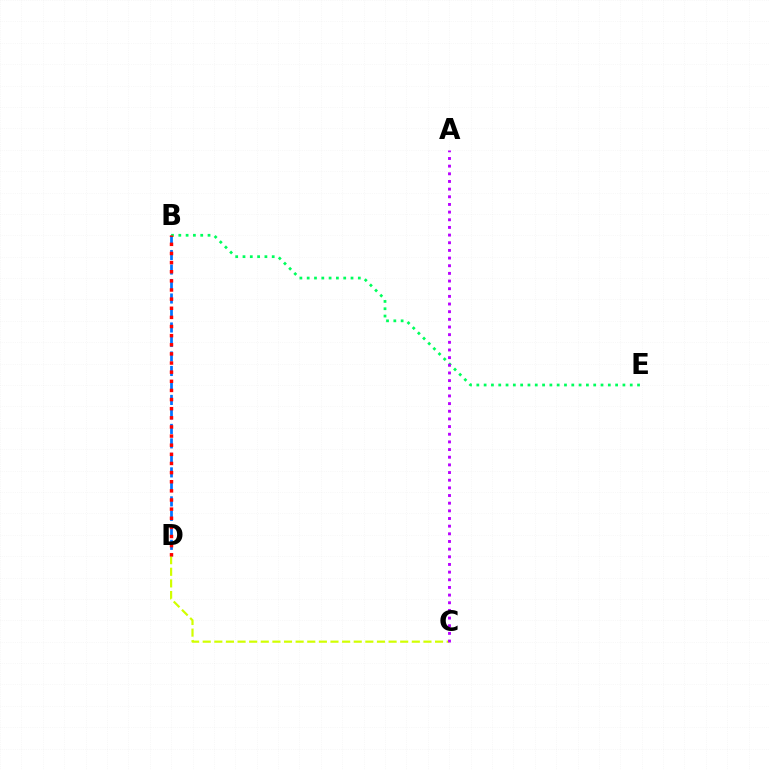{('B', 'D'): [{'color': '#0074ff', 'line_style': 'dashed', 'thickness': 1.97}, {'color': '#ff0000', 'line_style': 'dotted', 'thickness': 2.48}], ('B', 'E'): [{'color': '#00ff5c', 'line_style': 'dotted', 'thickness': 1.98}], ('C', 'D'): [{'color': '#d1ff00', 'line_style': 'dashed', 'thickness': 1.58}], ('A', 'C'): [{'color': '#b900ff', 'line_style': 'dotted', 'thickness': 2.08}]}